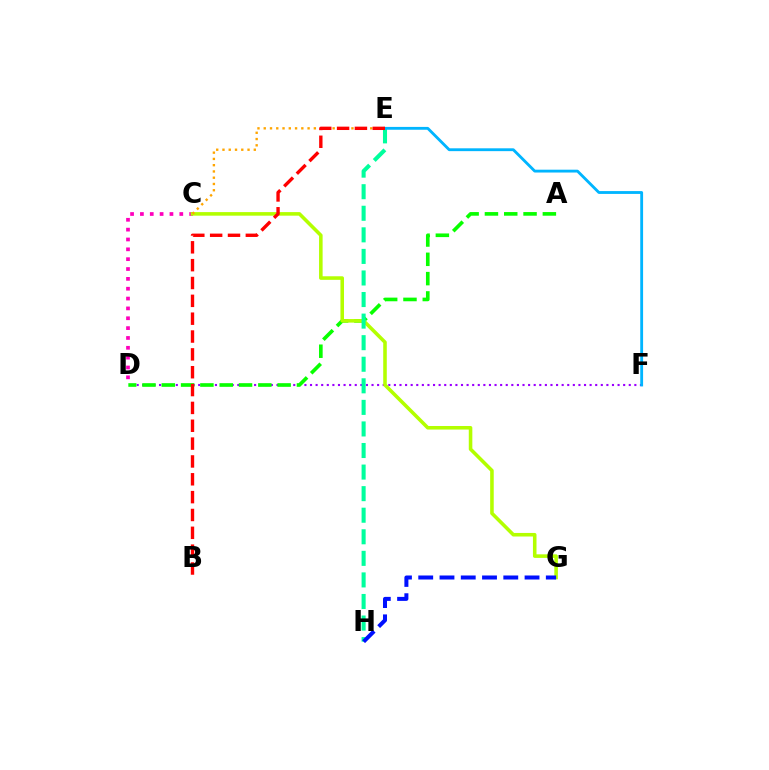{('C', 'D'): [{'color': '#ff00bd', 'line_style': 'dotted', 'thickness': 2.68}], ('D', 'F'): [{'color': '#9b00ff', 'line_style': 'dotted', 'thickness': 1.52}], ('A', 'D'): [{'color': '#08ff00', 'line_style': 'dashed', 'thickness': 2.62}], ('C', 'G'): [{'color': '#b3ff00', 'line_style': 'solid', 'thickness': 2.57}], ('E', 'H'): [{'color': '#00ff9d', 'line_style': 'dashed', 'thickness': 2.93}], ('C', 'E'): [{'color': '#ffa500', 'line_style': 'dotted', 'thickness': 1.7}], ('G', 'H'): [{'color': '#0010ff', 'line_style': 'dashed', 'thickness': 2.89}], ('E', 'F'): [{'color': '#00b5ff', 'line_style': 'solid', 'thickness': 2.04}], ('B', 'E'): [{'color': '#ff0000', 'line_style': 'dashed', 'thickness': 2.42}]}